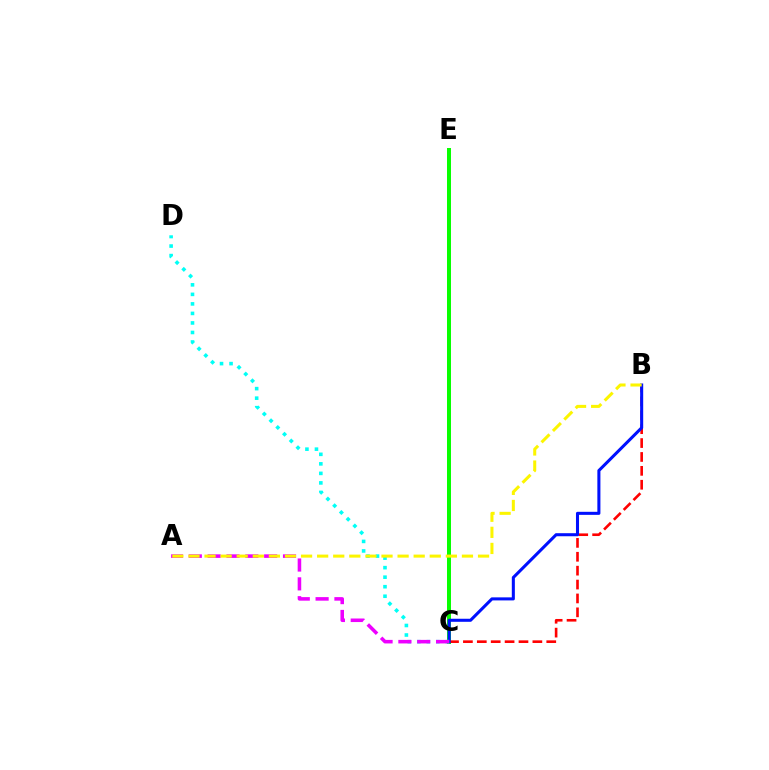{('C', 'E'): [{'color': '#08ff00', 'line_style': 'solid', 'thickness': 2.87}], ('B', 'C'): [{'color': '#ff0000', 'line_style': 'dashed', 'thickness': 1.89}, {'color': '#0010ff', 'line_style': 'solid', 'thickness': 2.2}], ('C', 'D'): [{'color': '#00fff6', 'line_style': 'dotted', 'thickness': 2.59}], ('A', 'C'): [{'color': '#ee00ff', 'line_style': 'dashed', 'thickness': 2.56}], ('A', 'B'): [{'color': '#fcf500', 'line_style': 'dashed', 'thickness': 2.19}]}